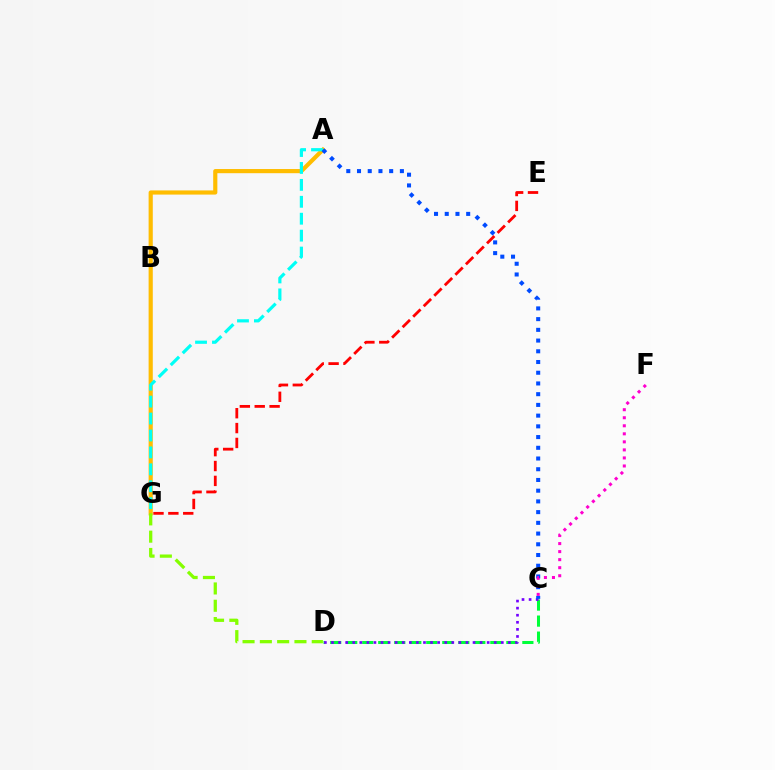{('A', 'G'): [{'color': '#ffbd00', 'line_style': 'solid', 'thickness': 3.0}, {'color': '#00fff6', 'line_style': 'dashed', 'thickness': 2.3}], ('E', 'G'): [{'color': '#ff0000', 'line_style': 'dashed', 'thickness': 2.02}], ('C', 'D'): [{'color': '#00ff39', 'line_style': 'dashed', 'thickness': 2.18}, {'color': '#7200ff', 'line_style': 'dotted', 'thickness': 1.92}], ('D', 'G'): [{'color': '#84ff00', 'line_style': 'dashed', 'thickness': 2.35}], ('A', 'C'): [{'color': '#004bff', 'line_style': 'dotted', 'thickness': 2.91}], ('C', 'F'): [{'color': '#ff00cf', 'line_style': 'dotted', 'thickness': 2.18}]}